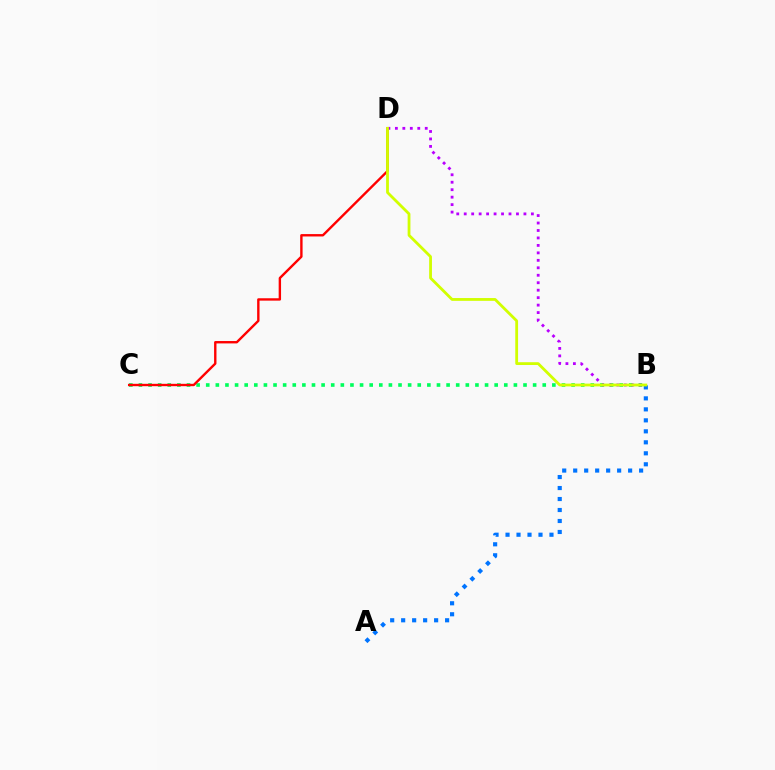{('B', 'C'): [{'color': '#00ff5c', 'line_style': 'dotted', 'thickness': 2.61}], ('C', 'D'): [{'color': '#ff0000', 'line_style': 'solid', 'thickness': 1.72}], ('A', 'B'): [{'color': '#0074ff', 'line_style': 'dotted', 'thickness': 2.98}], ('B', 'D'): [{'color': '#b900ff', 'line_style': 'dotted', 'thickness': 2.03}, {'color': '#d1ff00', 'line_style': 'solid', 'thickness': 2.01}]}